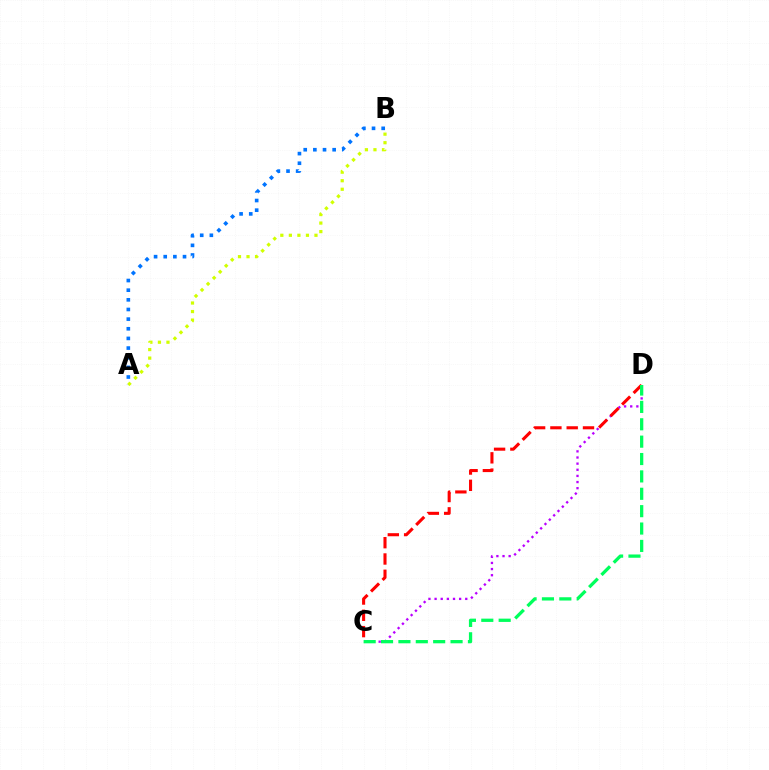{('C', 'D'): [{'color': '#b900ff', 'line_style': 'dotted', 'thickness': 1.67}, {'color': '#ff0000', 'line_style': 'dashed', 'thickness': 2.21}, {'color': '#00ff5c', 'line_style': 'dashed', 'thickness': 2.36}], ('A', 'B'): [{'color': '#0074ff', 'line_style': 'dotted', 'thickness': 2.62}, {'color': '#d1ff00', 'line_style': 'dotted', 'thickness': 2.32}]}